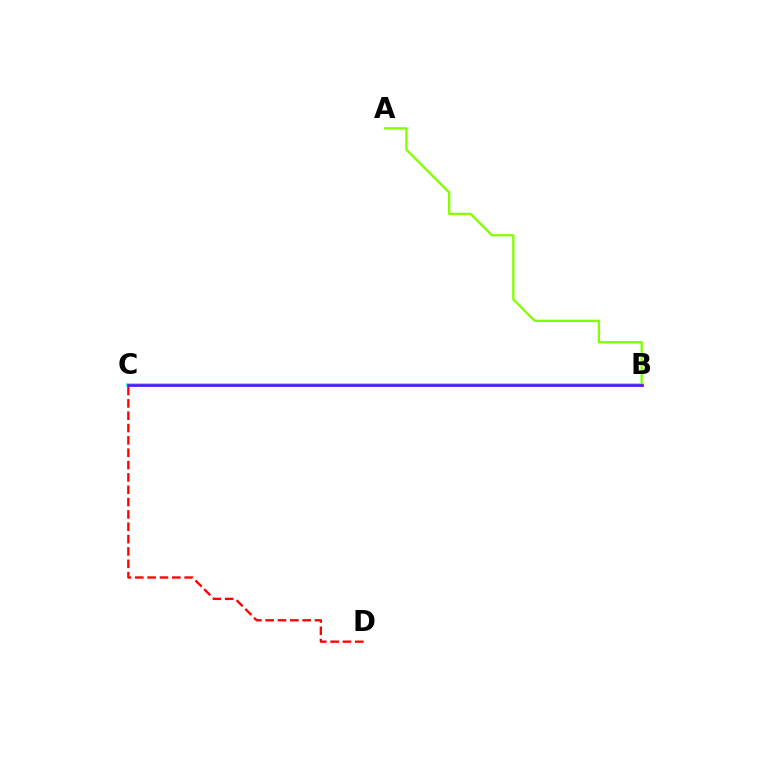{('B', 'C'): [{'color': '#00fff6', 'line_style': 'solid', 'thickness': 2.56}, {'color': '#7200ff', 'line_style': 'solid', 'thickness': 1.87}], ('A', 'B'): [{'color': '#84ff00', 'line_style': 'solid', 'thickness': 1.68}], ('C', 'D'): [{'color': '#ff0000', 'line_style': 'dashed', 'thickness': 1.68}]}